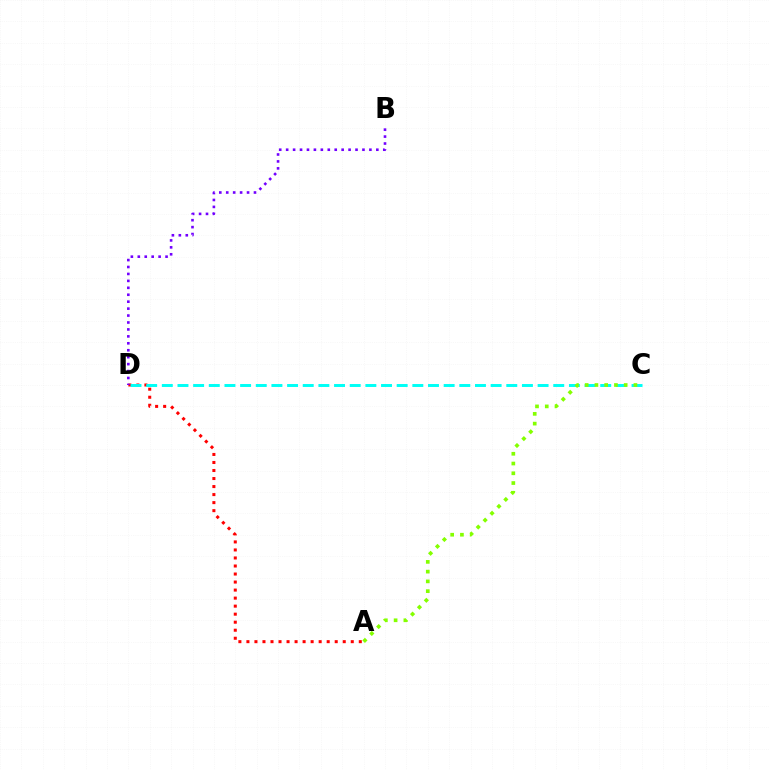{('A', 'D'): [{'color': '#ff0000', 'line_style': 'dotted', 'thickness': 2.18}], ('C', 'D'): [{'color': '#00fff6', 'line_style': 'dashed', 'thickness': 2.13}], ('A', 'C'): [{'color': '#84ff00', 'line_style': 'dotted', 'thickness': 2.65}], ('B', 'D'): [{'color': '#7200ff', 'line_style': 'dotted', 'thickness': 1.88}]}